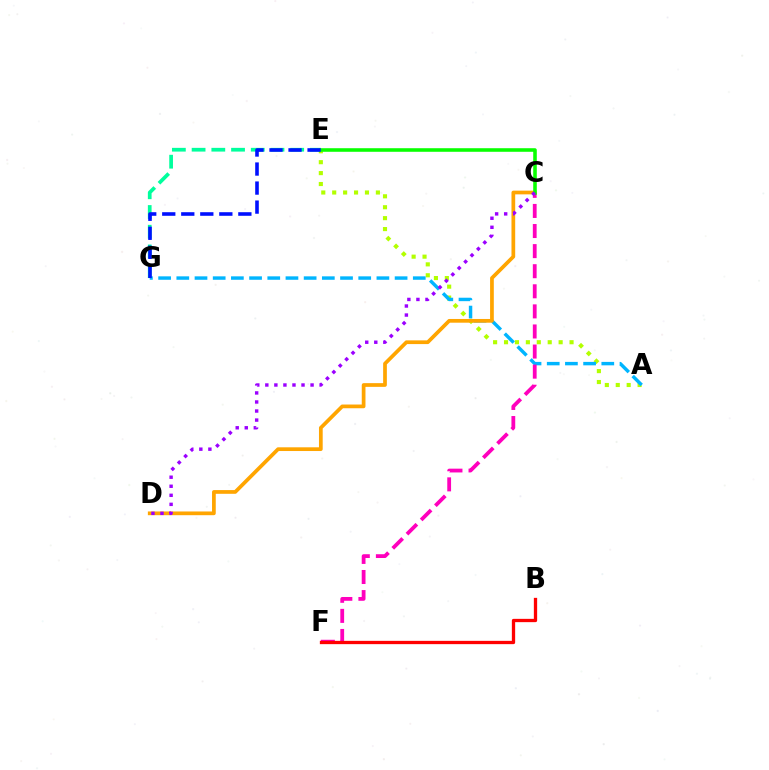{('A', 'E'): [{'color': '#b3ff00', 'line_style': 'dotted', 'thickness': 2.97}], ('A', 'G'): [{'color': '#00b5ff', 'line_style': 'dashed', 'thickness': 2.47}], ('C', 'F'): [{'color': '#ff00bd', 'line_style': 'dashed', 'thickness': 2.73}], ('C', 'D'): [{'color': '#ffa500', 'line_style': 'solid', 'thickness': 2.68}, {'color': '#9b00ff', 'line_style': 'dotted', 'thickness': 2.46}], ('E', 'G'): [{'color': '#00ff9d', 'line_style': 'dashed', 'thickness': 2.68}, {'color': '#0010ff', 'line_style': 'dashed', 'thickness': 2.58}], ('C', 'E'): [{'color': '#08ff00', 'line_style': 'solid', 'thickness': 2.57}], ('B', 'F'): [{'color': '#ff0000', 'line_style': 'solid', 'thickness': 2.38}]}